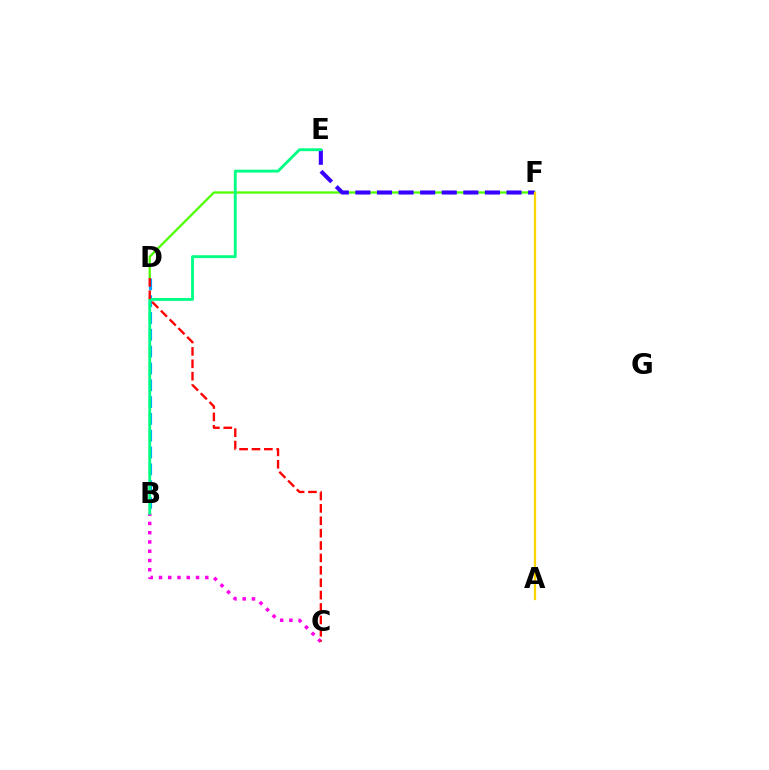{('B', 'D'): [{'color': '#009eff', 'line_style': 'dashed', 'thickness': 2.28}], ('B', 'C'): [{'color': '#ff00ed', 'line_style': 'dotted', 'thickness': 2.52}], ('D', 'F'): [{'color': '#4fff00', 'line_style': 'solid', 'thickness': 1.65}], ('E', 'F'): [{'color': '#3700ff', 'line_style': 'dashed', 'thickness': 2.93}], ('B', 'E'): [{'color': '#00ff86', 'line_style': 'solid', 'thickness': 2.07}], ('C', 'D'): [{'color': '#ff0000', 'line_style': 'dashed', 'thickness': 1.68}], ('A', 'F'): [{'color': '#ffd500', 'line_style': 'solid', 'thickness': 1.63}]}